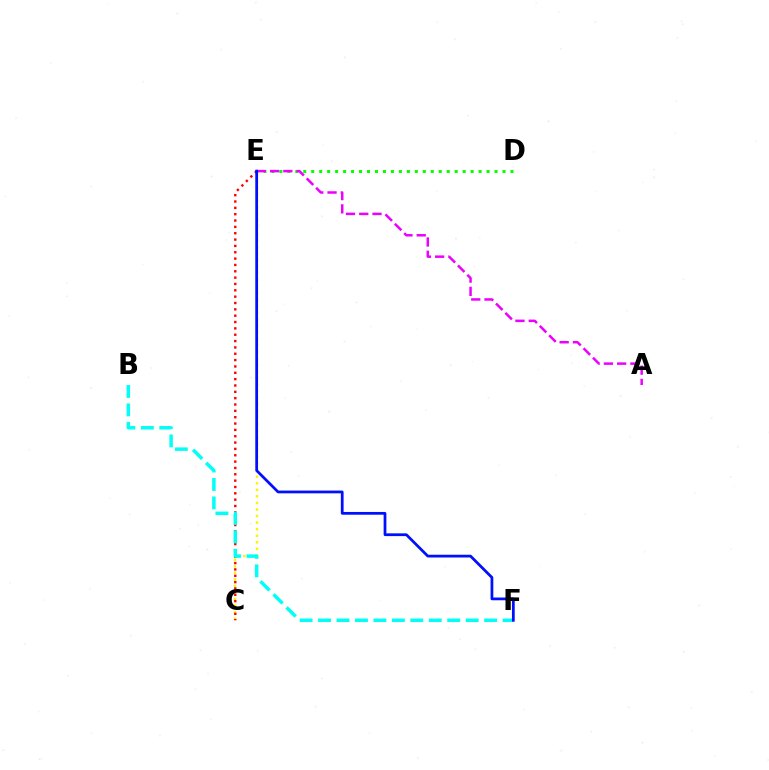{('C', 'E'): [{'color': '#fcf500', 'line_style': 'dotted', 'thickness': 1.78}, {'color': '#ff0000', 'line_style': 'dotted', 'thickness': 1.72}], ('D', 'E'): [{'color': '#08ff00', 'line_style': 'dotted', 'thickness': 2.17}], ('A', 'E'): [{'color': '#ee00ff', 'line_style': 'dashed', 'thickness': 1.8}], ('B', 'F'): [{'color': '#00fff6', 'line_style': 'dashed', 'thickness': 2.51}], ('E', 'F'): [{'color': '#0010ff', 'line_style': 'solid', 'thickness': 1.98}]}